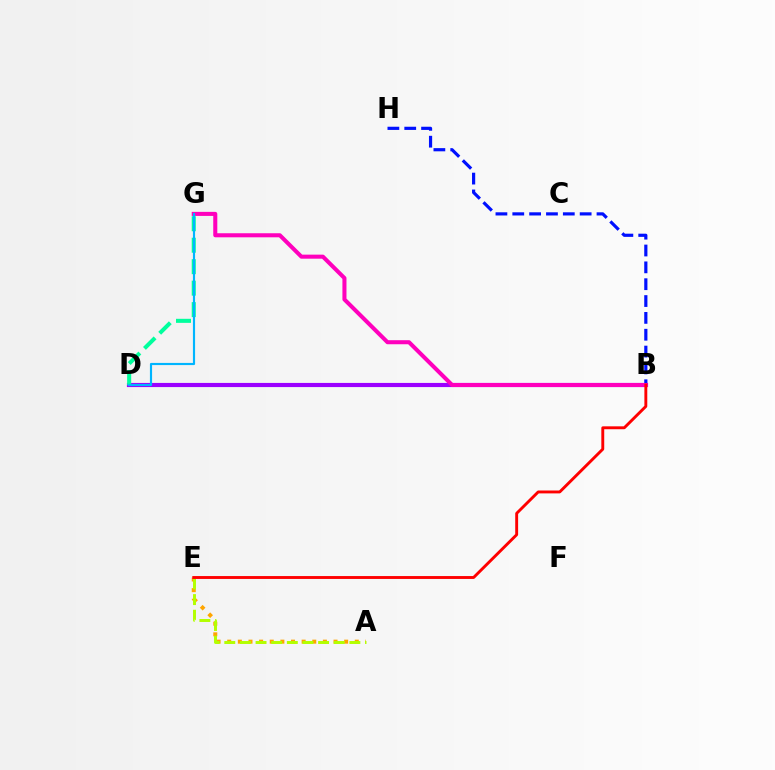{('B', 'D'): [{'color': '#08ff00', 'line_style': 'solid', 'thickness': 2.06}, {'color': '#9b00ff', 'line_style': 'solid', 'thickness': 2.98}], ('B', 'H'): [{'color': '#0010ff', 'line_style': 'dashed', 'thickness': 2.29}], ('B', 'G'): [{'color': '#ff00bd', 'line_style': 'solid', 'thickness': 2.92}], ('D', 'G'): [{'color': '#00ff9d', 'line_style': 'dashed', 'thickness': 2.92}, {'color': '#00b5ff', 'line_style': 'solid', 'thickness': 1.55}], ('A', 'E'): [{'color': '#ffa500', 'line_style': 'dotted', 'thickness': 2.89}, {'color': '#b3ff00', 'line_style': 'dashed', 'thickness': 2.12}], ('B', 'E'): [{'color': '#ff0000', 'line_style': 'solid', 'thickness': 2.08}]}